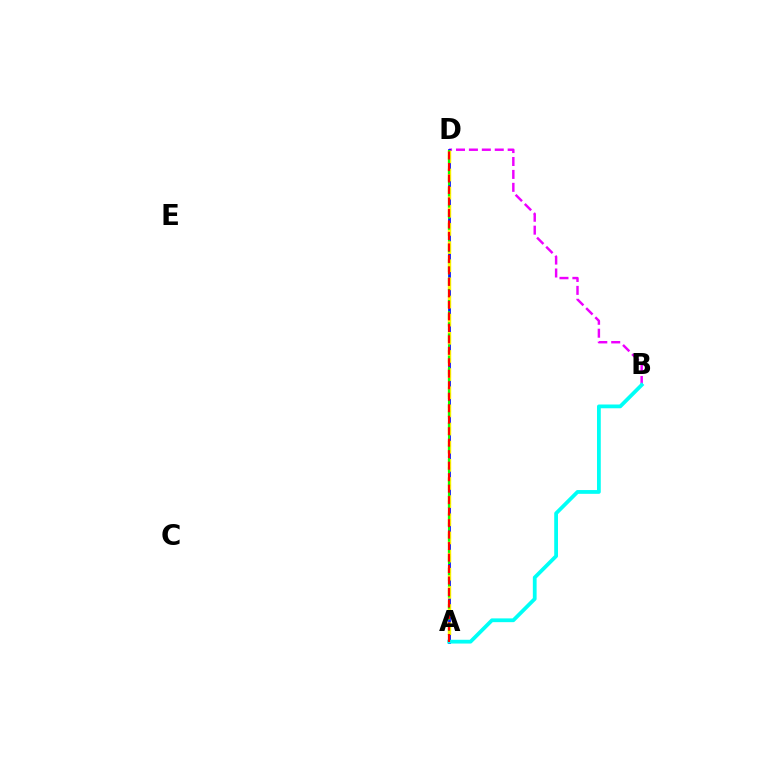{('B', 'D'): [{'color': '#ee00ff', 'line_style': 'dashed', 'thickness': 1.76}], ('A', 'D'): [{'color': '#0010ff', 'line_style': 'solid', 'thickness': 1.98}, {'color': '#fcf500', 'line_style': 'dashed', 'thickness': 2.47}, {'color': '#08ff00', 'line_style': 'dashed', 'thickness': 1.51}, {'color': '#ff0000', 'line_style': 'dashed', 'thickness': 1.56}], ('A', 'B'): [{'color': '#00fff6', 'line_style': 'solid', 'thickness': 2.72}]}